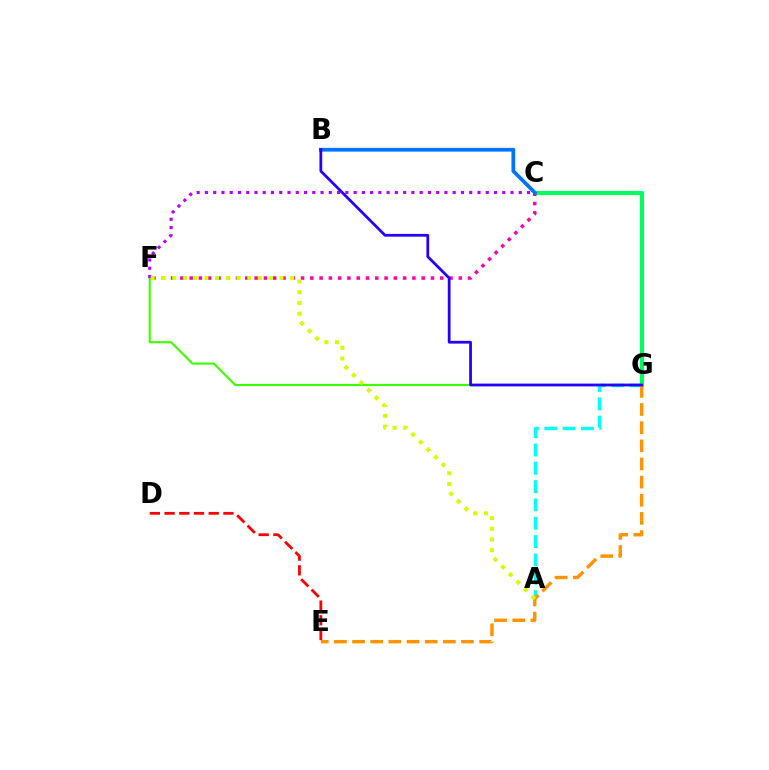{('D', 'E'): [{'color': '#ff0000', 'line_style': 'dashed', 'thickness': 2.0}], ('F', 'G'): [{'color': '#3dff00', 'line_style': 'solid', 'thickness': 1.54}], ('A', 'G'): [{'color': '#00fff6', 'line_style': 'dashed', 'thickness': 2.49}], ('C', 'G'): [{'color': '#00ff5c', 'line_style': 'solid', 'thickness': 2.96}], ('C', 'F'): [{'color': '#ff00ac', 'line_style': 'dotted', 'thickness': 2.52}, {'color': '#b900ff', 'line_style': 'dotted', 'thickness': 2.24}], ('E', 'G'): [{'color': '#ff9400', 'line_style': 'dashed', 'thickness': 2.47}], ('B', 'C'): [{'color': '#0074ff', 'line_style': 'solid', 'thickness': 2.7}], ('B', 'G'): [{'color': '#2500ff', 'line_style': 'solid', 'thickness': 1.99}], ('A', 'F'): [{'color': '#d1ff00', 'line_style': 'dotted', 'thickness': 2.91}]}